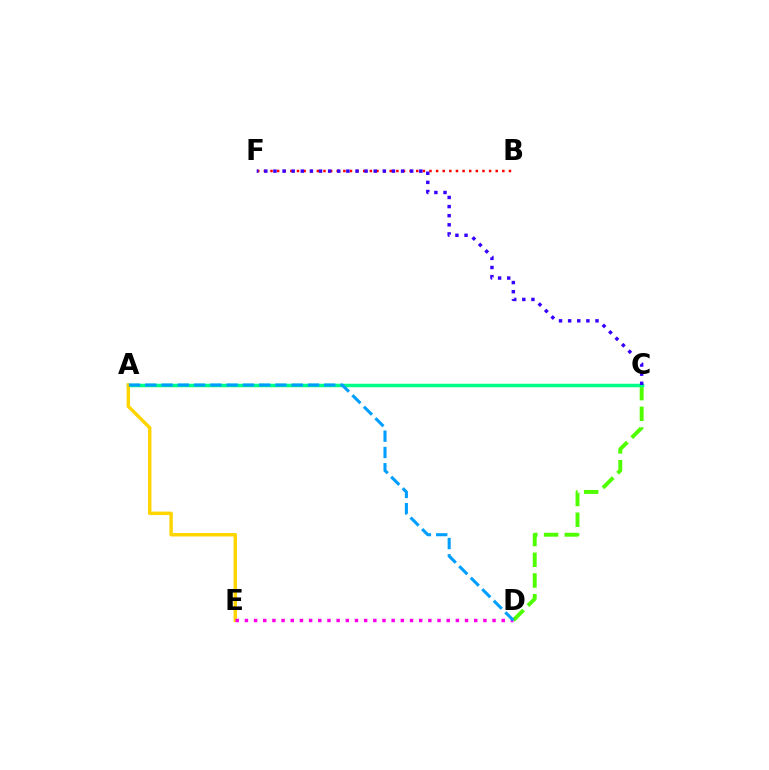{('C', 'D'): [{'color': '#4fff00', 'line_style': 'dashed', 'thickness': 2.81}], ('A', 'C'): [{'color': '#00ff86', 'line_style': 'solid', 'thickness': 2.5}], ('B', 'F'): [{'color': '#ff0000', 'line_style': 'dotted', 'thickness': 1.8}], ('C', 'F'): [{'color': '#3700ff', 'line_style': 'dotted', 'thickness': 2.48}], ('A', 'E'): [{'color': '#ffd500', 'line_style': 'solid', 'thickness': 2.49}], ('D', 'E'): [{'color': '#ff00ed', 'line_style': 'dotted', 'thickness': 2.49}], ('A', 'D'): [{'color': '#009eff', 'line_style': 'dashed', 'thickness': 2.21}]}